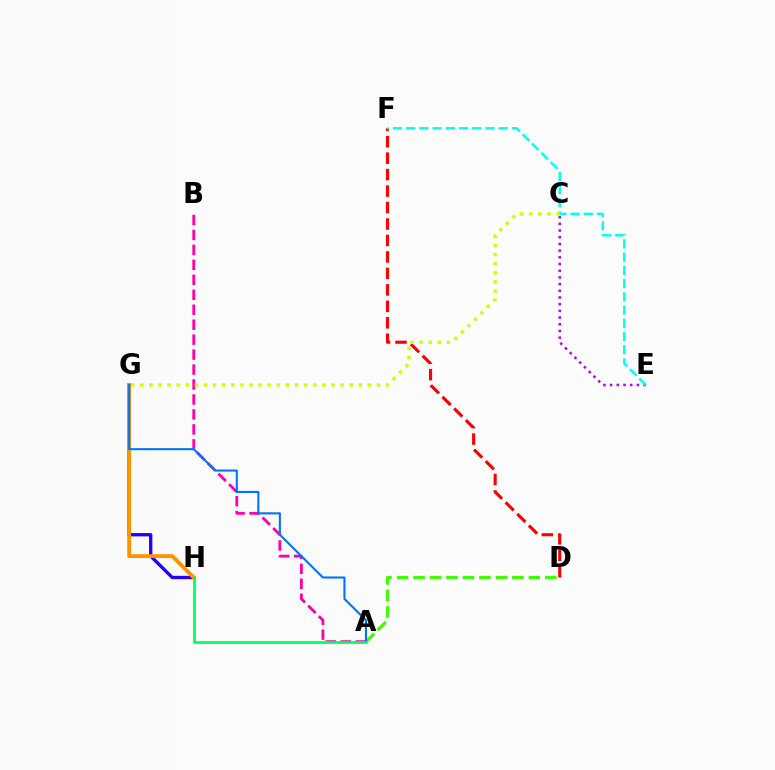{('G', 'H'): [{'color': '#2500ff', 'line_style': 'solid', 'thickness': 2.4}, {'color': '#ff9400', 'line_style': 'solid', 'thickness': 2.76}], ('D', 'F'): [{'color': '#ff0000', 'line_style': 'dashed', 'thickness': 2.24}], ('C', 'E'): [{'color': '#b900ff', 'line_style': 'dotted', 'thickness': 1.82}], ('E', 'F'): [{'color': '#00fff6', 'line_style': 'dashed', 'thickness': 1.8}], ('A', 'B'): [{'color': '#ff00ac', 'line_style': 'dashed', 'thickness': 2.03}], ('A', 'D'): [{'color': '#3dff00', 'line_style': 'dashed', 'thickness': 2.24}], ('A', 'G'): [{'color': '#0074ff', 'line_style': 'solid', 'thickness': 1.51}], ('C', 'G'): [{'color': '#d1ff00', 'line_style': 'dotted', 'thickness': 2.47}], ('A', 'H'): [{'color': '#00ff5c', 'line_style': 'solid', 'thickness': 1.95}]}